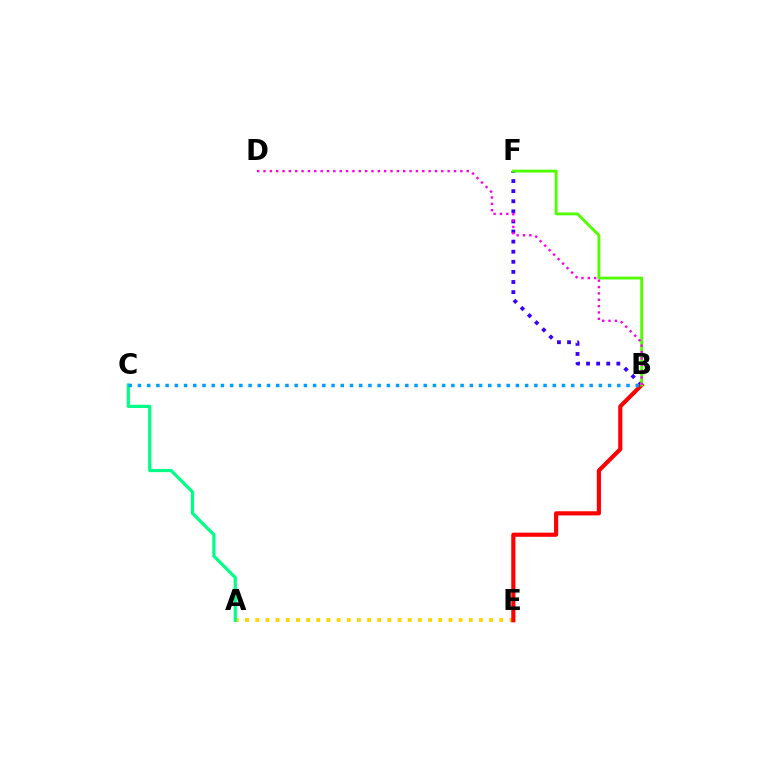{('A', 'E'): [{'color': '#ffd500', 'line_style': 'dotted', 'thickness': 2.76}], ('B', 'F'): [{'color': '#3700ff', 'line_style': 'dotted', 'thickness': 2.74}, {'color': '#4fff00', 'line_style': 'solid', 'thickness': 2.05}], ('B', 'E'): [{'color': '#ff0000', 'line_style': 'solid', 'thickness': 2.98}], ('A', 'C'): [{'color': '#00ff86', 'line_style': 'solid', 'thickness': 2.3}], ('B', 'D'): [{'color': '#ff00ed', 'line_style': 'dotted', 'thickness': 1.73}], ('B', 'C'): [{'color': '#009eff', 'line_style': 'dotted', 'thickness': 2.5}]}